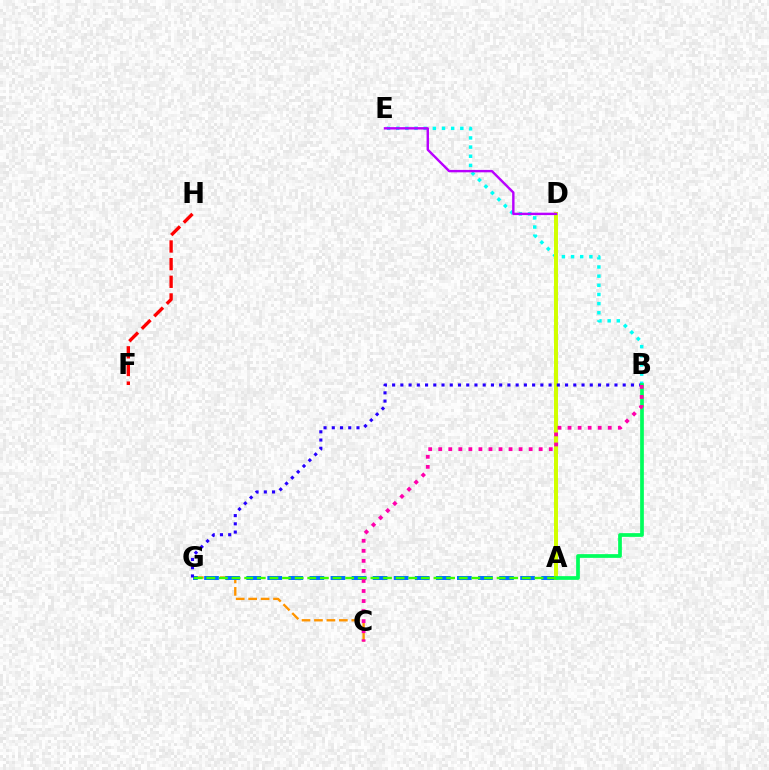{('B', 'E'): [{'color': '#00fff6', 'line_style': 'dotted', 'thickness': 2.49}], ('C', 'G'): [{'color': '#ff9400', 'line_style': 'dashed', 'thickness': 1.69}], ('A', 'G'): [{'color': '#0074ff', 'line_style': 'dashed', 'thickness': 2.86}, {'color': '#3dff00', 'line_style': 'dashed', 'thickness': 1.71}], ('A', 'D'): [{'color': '#d1ff00', 'line_style': 'solid', 'thickness': 2.87}], ('D', 'E'): [{'color': '#b900ff', 'line_style': 'solid', 'thickness': 1.74}], ('B', 'G'): [{'color': '#2500ff', 'line_style': 'dotted', 'thickness': 2.24}], ('A', 'B'): [{'color': '#00ff5c', 'line_style': 'solid', 'thickness': 2.68}], ('B', 'C'): [{'color': '#ff00ac', 'line_style': 'dotted', 'thickness': 2.73}], ('F', 'H'): [{'color': '#ff0000', 'line_style': 'dashed', 'thickness': 2.4}]}